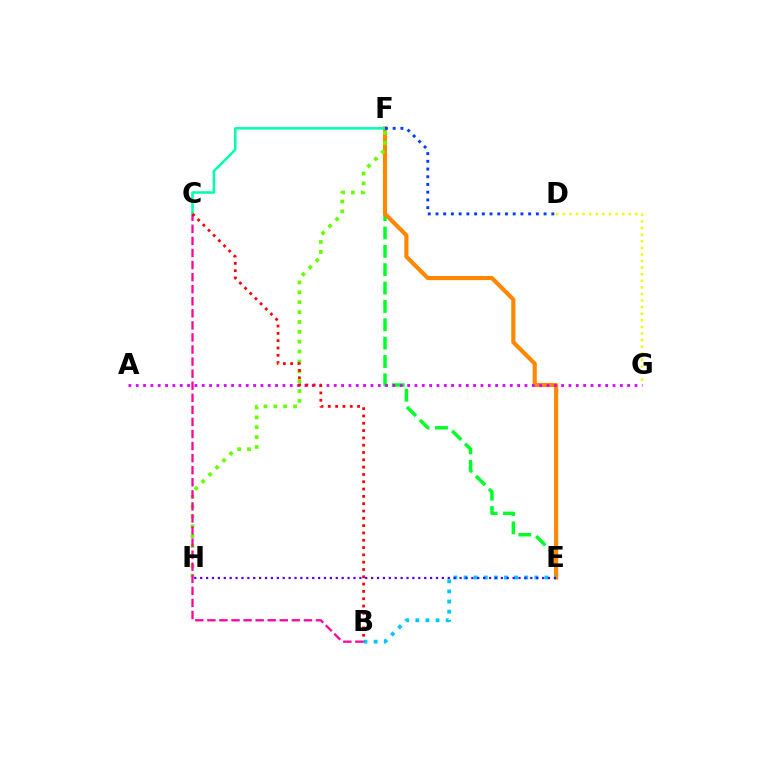{('E', 'F'): [{'color': '#00ff27', 'line_style': 'dashed', 'thickness': 2.49}, {'color': '#ff8800', 'line_style': 'solid', 'thickness': 2.99}], ('F', 'H'): [{'color': '#66ff00', 'line_style': 'dotted', 'thickness': 2.68}], ('A', 'G'): [{'color': '#d600ff', 'line_style': 'dotted', 'thickness': 1.99}], ('B', 'C'): [{'color': '#ff00a0', 'line_style': 'dashed', 'thickness': 1.64}, {'color': '#ff0000', 'line_style': 'dotted', 'thickness': 1.99}], ('C', 'F'): [{'color': '#00ffaf', 'line_style': 'solid', 'thickness': 1.82}], ('D', 'G'): [{'color': '#eeff00', 'line_style': 'dotted', 'thickness': 1.79}], ('D', 'F'): [{'color': '#003fff', 'line_style': 'dotted', 'thickness': 2.1}], ('B', 'E'): [{'color': '#00c7ff', 'line_style': 'dotted', 'thickness': 2.75}], ('E', 'H'): [{'color': '#4f00ff', 'line_style': 'dotted', 'thickness': 1.6}]}